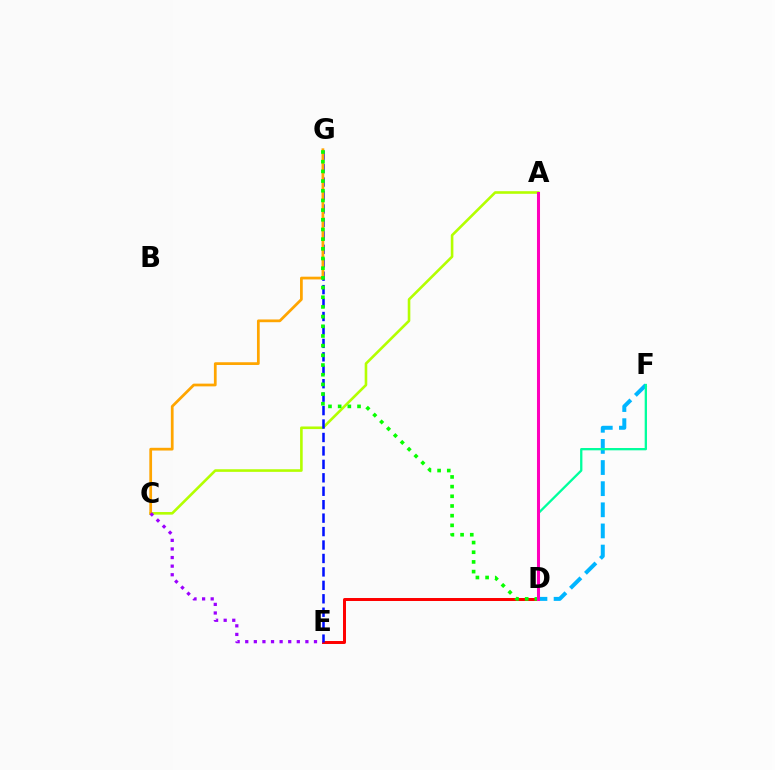{('D', 'F'): [{'color': '#00b5ff', 'line_style': 'dashed', 'thickness': 2.87}, {'color': '#00ff9d', 'line_style': 'solid', 'thickness': 1.66}], ('A', 'C'): [{'color': '#b3ff00', 'line_style': 'solid', 'thickness': 1.88}], ('D', 'E'): [{'color': '#ff0000', 'line_style': 'solid', 'thickness': 2.15}], ('E', 'G'): [{'color': '#0010ff', 'line_style': 'dashed', 'thickness': 1.83}], ('C', 'G'): [{'color': '#ffa500', 'line_style': 'solid', 'thickness': 1.97}], ('D', 'G'): [{'color': '#08ff00', 'line_style': 'dotted', 'thickness': 2.63}], ('C', 'E'): [{'color': '#9b00ff', 'line_style': 'dotted', 'thickness': 2.33}], ('A', 'D'): [{'color': '#ff00bd', 'line_style': 'solid', 'thickness': 2.19}]}